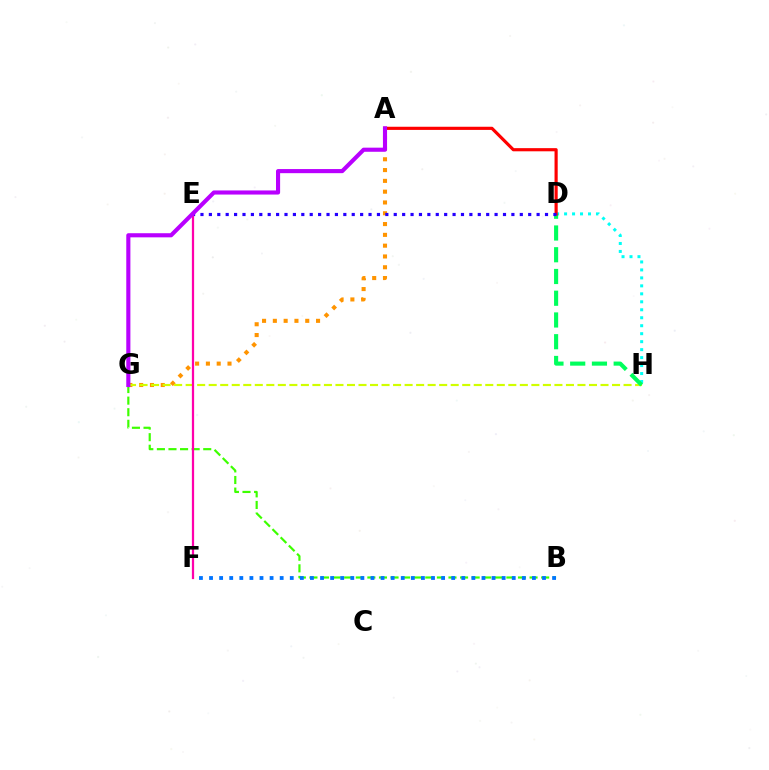{('A', 'G'): [{'color': '#ff9400', 'line_style': 'dotted', 'thickness': 2.93}, {'color': '#b900ff', 'line_style': 'solid', 'thickness': 2.96}], ('G', 'H'): [{'color': '#d1ff00', 'line_style': 'dashed', 'thickness': 1.57}], ('D', 'H'): [{'color': '#00fff6', 'line_style': 'dotted', 'thickness': 2.17}, {'color': '#00ff5c', 'line_style': 'dashed', 'thickness': 2.95}], ('A', 'D'): [{'color': '#ff0000', 'line_style': 'solid', 'thickness': 2.27}], ('D', 'E'): [{'color': '#2500ff', 'line_style': 'dotted', 'thickness': 2.28}], ('B', 'G'): [{'color': '#3dff00', 'line_style': 'dashed', 'thickness': 1.57}], ('B', 'F'): [{'color': '#0074ff', 'line_style': 'dotted', 'thickness': 2.74}], ('E', 'F'): [{'color': '#ff00ac', 'line_style': 'solid', 'thickness': 1.61}]}